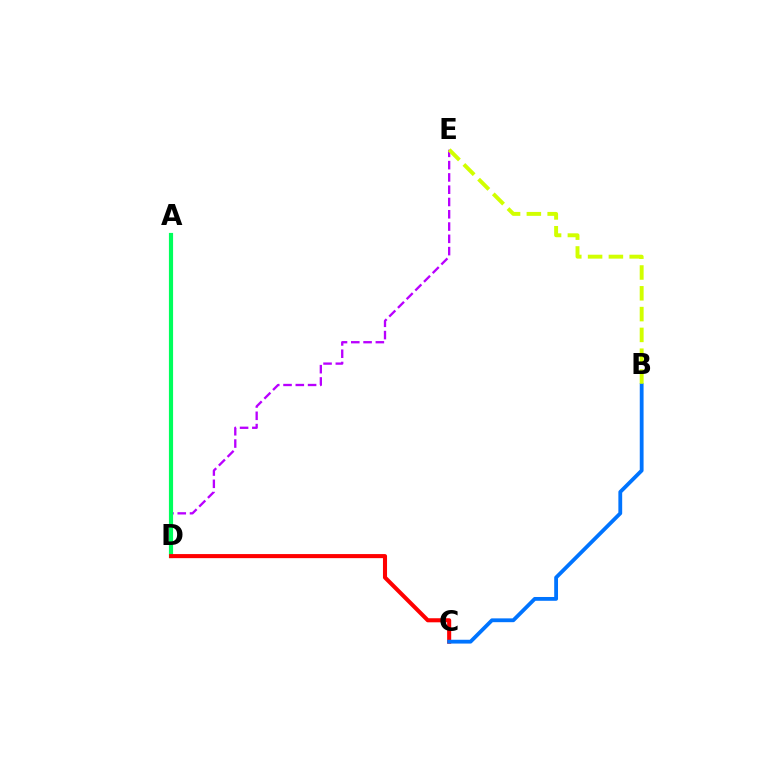{('D', 'E'): [{'color': '#b900ff', 'line_style': 'dashed', 'thickness': 1.67}], ('A', 'D'): [{'color': '#00ff5c', 'line_style': 'solid', 'thickness': 3.0}], ('C', 'D'): [{'color': '#ff0000', 'line_style': 'solid', 'thickness': 2.93}], ('B', 'C'): [{'color': '#0074ff', 'line_style': 'solid', 'thickness': 2.74}], ('B', 'E'): [{'color': '#d1ff00', 'line_style': 'dashed', 'thickness': 2.83}]}